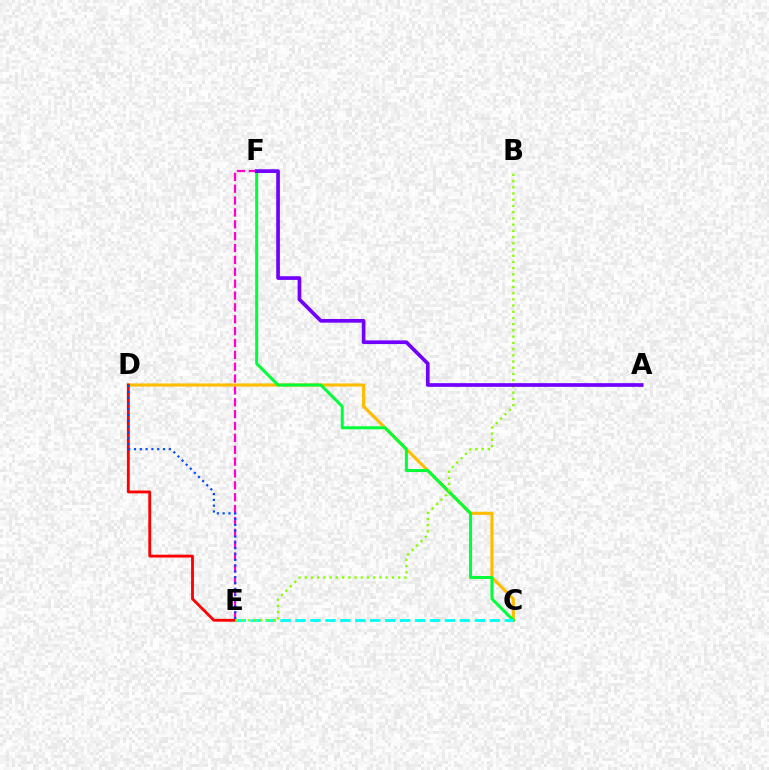{('E', 'F'): [{'color': '#ff00cf', 'line_style': 'dashed', 'thickness': 1.61}], ('C', 'D'): [{'color': '#ffbd00', 'line_style': 'solid', 'thickness': 2.26}], ('D', 'E'): [{'color': '#ff0000', 'line_style': 'solid', 'thickness': 2.04}, {'color': '#004bff', 'line_style': 'dotted', 'thickness': 1.58}], ('C', 'F'): [{'color': '#00ff39', 'line_style': 'solid', 'thickness': 2.17}], ('C', 'E'): [{'color': '#00fff6', 'line_style': 'dashed', 'thickness': 2.03}], ('B', 'E'): [{'color': '#84ff00', 'line_style': 'dotted', 'thickness': 1.69}], ('A', 'F'): [{'color': '#7200ff', 'line_style': 'solid', 'thickness': 2.66}]}